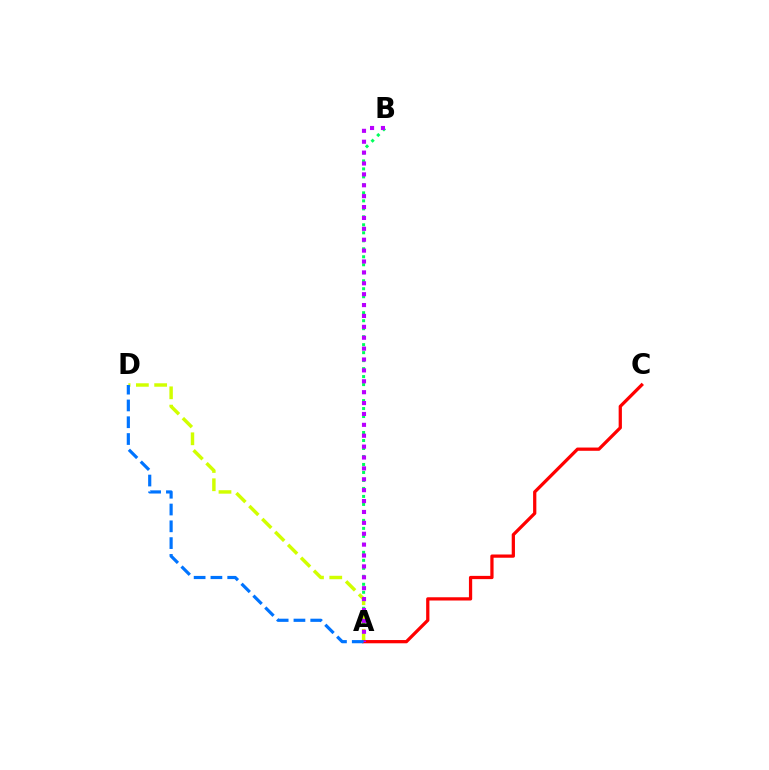{('A', 'B'): [{'color': '#00ff5c', 'line_style': 'dotted', 'thickness': 2.17}, {'color': '#b900ff', 'line_style': 'dotted', 'thickness': 2.96}], ('A', 'D'): [{'color': '#d1ff00', 'line_style': 'dashed', 'thickness': 2.48}, {'color': '#0074ff', 'line_style': 'dashed', 'thickness': 2.28}], ('A', 'C'): [{'color': '#ff0000', 'line_style': 'solid', 'thickness': 2.34}]}